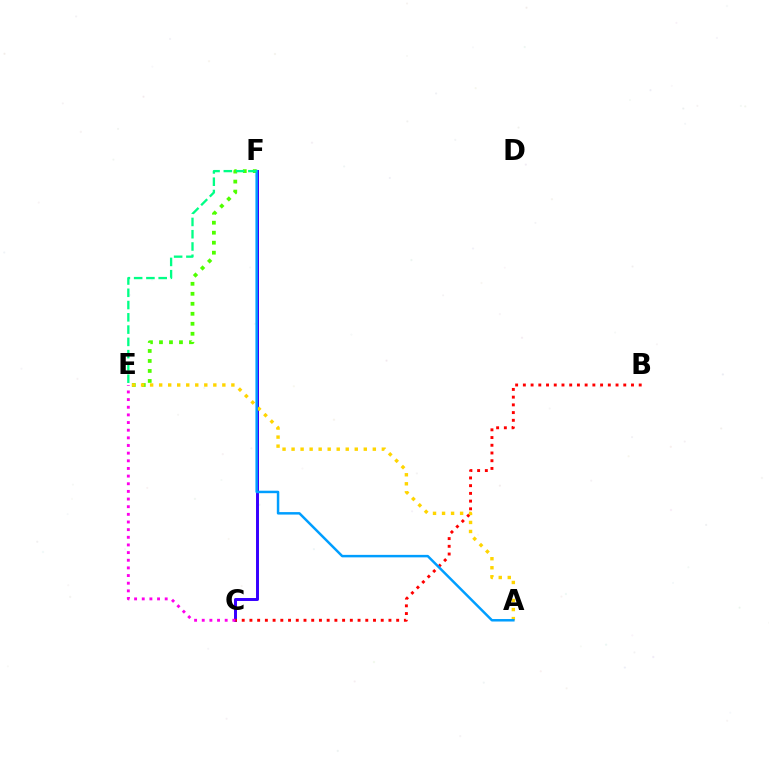{('C', 'F'): [{'color': '#3700ff', 'line_style': 'solid', 'thickness': 2.13}], ('B', 'C'): [{'color': '#ff0000', 'line_style': 'dotted', 'thickness': 2.1}], ('E', 'F'): [{'color': '#4fff00', 'line_style': 'dotted', 'thickness': 2.72}, {'color': '#00ff86', 'line_style': 'dashed', 'thickness': 1.67}], ('A', 'E'): [{'color': '#ffd500', 'line_style': 'dotted', 'thickness': 2.45}], ('C', 'E'): [{'color': '#ff00ed', 'line_style': 'dotted', 'thickness': 2.08}], ('A', 'F'): [{'color': '#009eff', 'line_style': 'solid', 'thickness': 1.79}]}